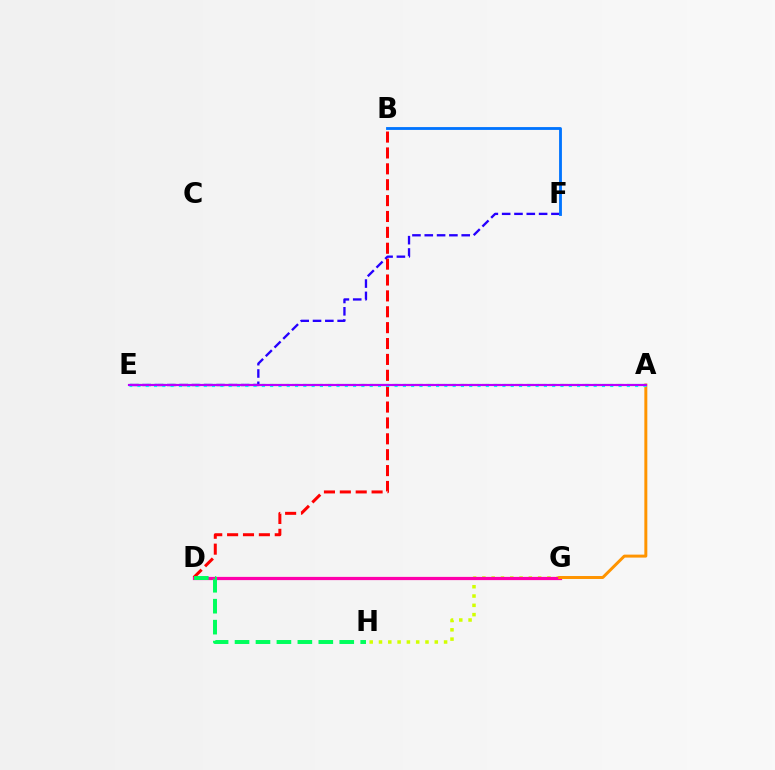{('B', 'D'): [{'color': '#ff0000', 'line_style': 'dashed', 'thickness': 2.16}], ('G', 'H'): [{'color': '#d1ff00', 'line_style': 'dotted', 'thickness': 2.53}], ('D', 'G'): [{'color': '#ff00ac', 'line_style': 'solid', 'thickness': 2.32}], ('A', 'G'): [{'color': '#ff9400', 'line_style': 'solid', 'thickness': 2.14}], ('D', 'H'): [{'color': '#00ff5c', 'line_style': 'dashed', 'thickness': 2.85}], ('E', 'F'): [{'color': '#2500ff', 'line_style': 'dashed', 'thickness': 1.67}], ('A', 'E'): [{'color': '#3dff00', 'line_style': 'dashed', 'thickness': 1.52}, {'color': '#00fff6', 'line_style': 'dotted', 'thickness': 2.25}, {'color': '#b900ff', 'line_style': 'solid', 'thickness': 1.56}], ('B', 'F'): [{'color': '#0074ff', 'line_style': 'solid', 'thickness': 2.04}]}